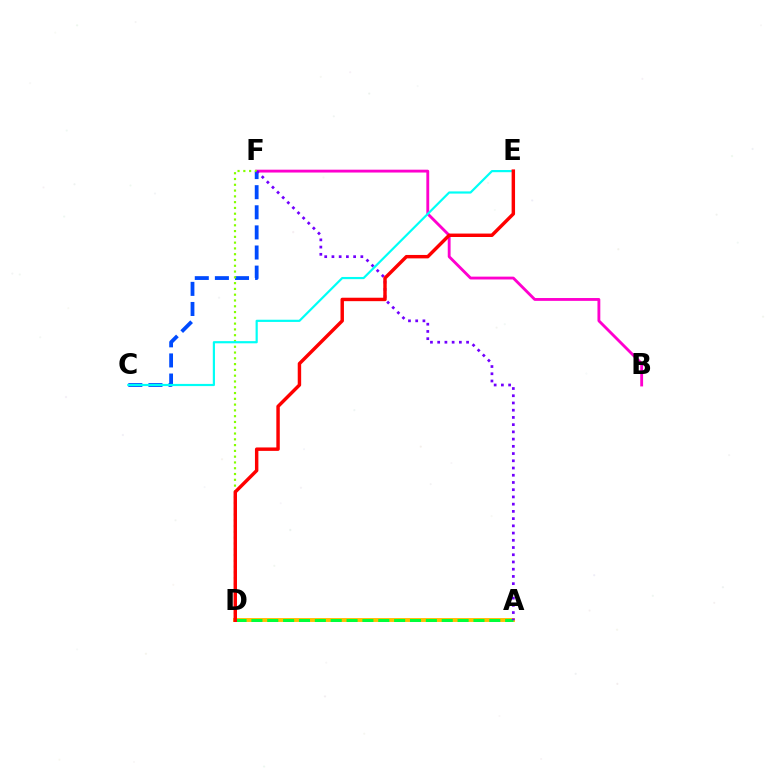{('A', 'D'): [{'color': '#ffbd00', 'line_style': 'solid', 'thickness': 2.81}, {'color': '#00ff39', 'line_style': 'dashed', 'thickness': 2.15}], ('B', 'F'): [{'color': '#ff00cf', 'line_style': 'solid', 'thickness': 2.05}], ('C', 'F'): [{'color': '#004bff', 'line_style': 'dashed', 'thickness': 2.73}], ('D', 'F'): [{'color': '#84ff00', 'line_style': 'dotted', 'thickness': 1.57}], ('A', 'F'): [{'color': '#7200ff', 'line_style': 'dotted', 'thickness': 1.96}], ('C', 'E'): [{'color': '#00fff6', 'line_style': 'solid', 'thickness': 1.57}], ('D', 'E'): [{'color': '#ff0000', 'line_style': 'solid', 'thickness': 2.47}]}